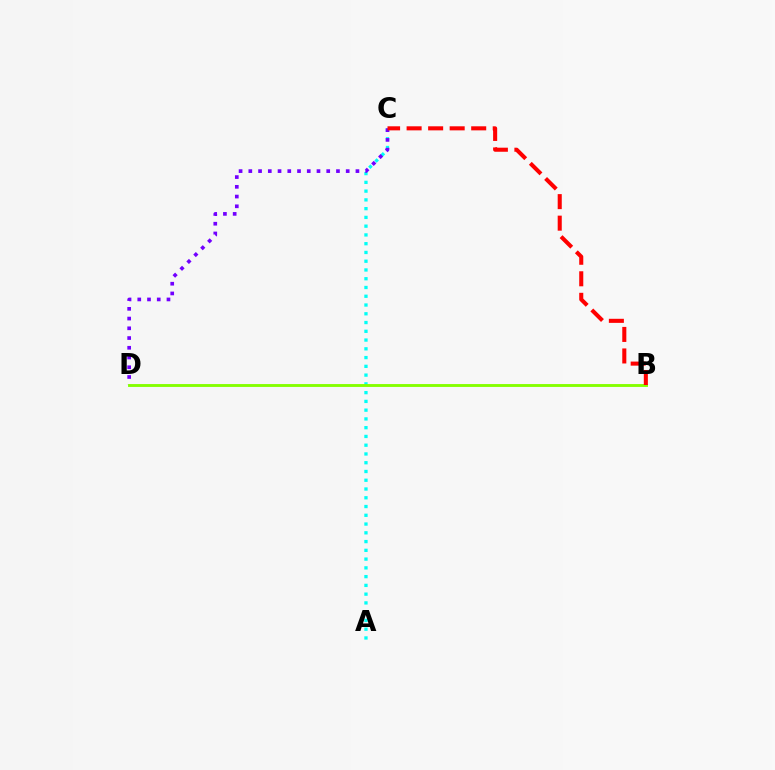{('A', 'C'): [{'color': '#00fff6', 'line_style': 'dotted', 'thickness': 2.38}], ('C', 'D'): [{'color': '#7200ff', 'line_style': 'dotted', 'thickness': 2.65}], ('B', 'D'): [{'color': '#84ff00', 'line_style': 'solid', 'thickness': 2.07}], ('B', 'C'): [{'color': '#ff0000', 'line_style': 'dashed', 'thickness': 2.92}]}